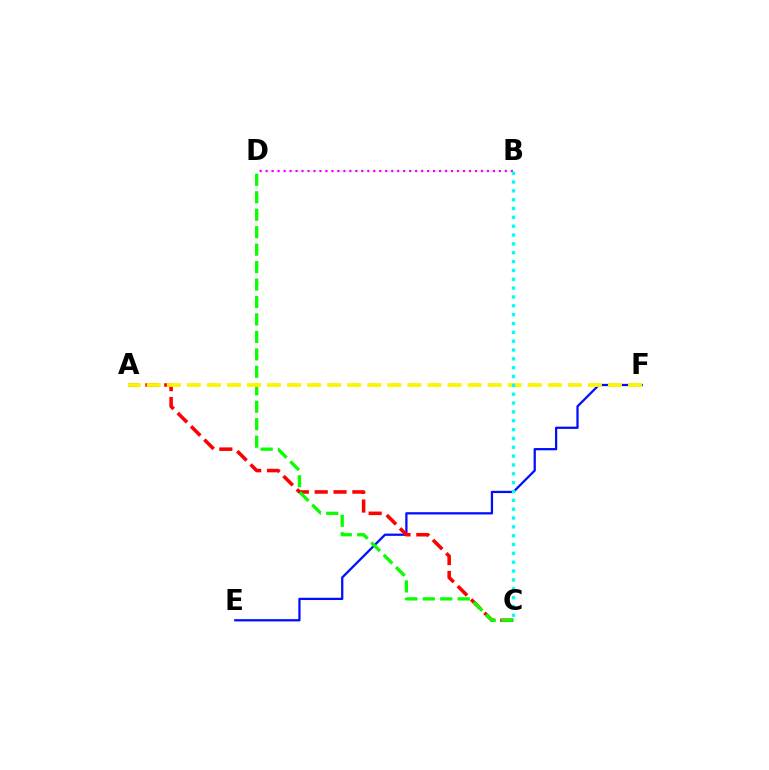{('E', 'F'): [{'color': '#0010ff', 'line_style': 'solid', 'thickness': 1.63}], ('B', 'D'): [{'color': '#ee00ff', 'line_style': 'dotted', 'thickness': 1.63}], ('A', 'C'): [{'color': '#ff0000', 'line_style': 'dashed', 'thickness': 2.56}], ('C', 'D'): [{'color': '#08ff00', 'line_style': 'dashed', 'thickness': 2.37}], ('A', 'F'): [{'color': '#fcf500', 'line_style': 'dashed', 'thickness': 2.72}], ('B', 'C'): [{'color': '#00fff6', 'line_style': 'dotted', 'thickness': 2.4}]}